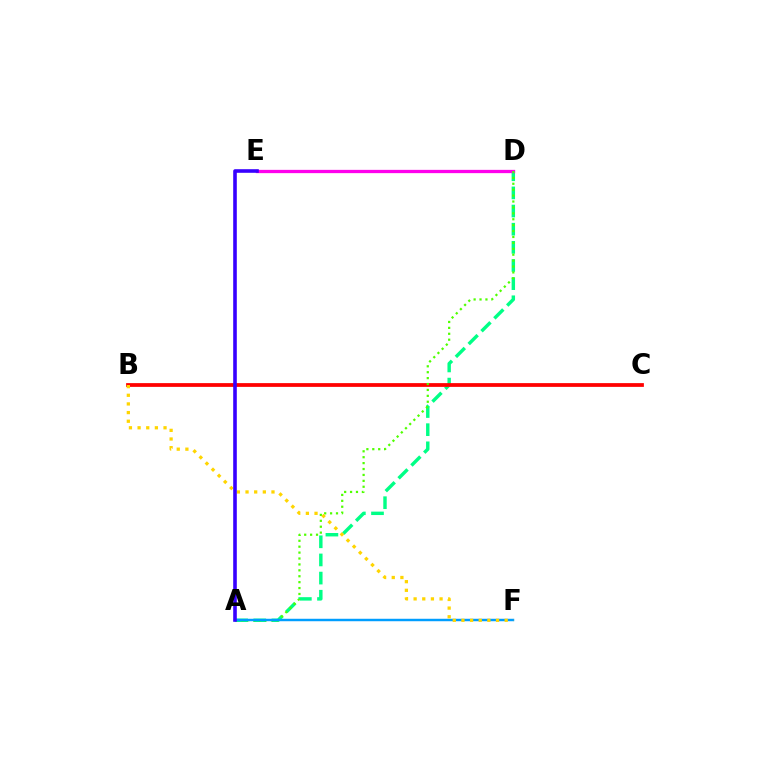{('A', 'D'): [{'color': '#00ff86', 'line_style': 'dashed', 'thickness': 2.47}, {'color': '#4fff00', 'line_style': 'dotted', 'thickness': 1.61}], ('D', 'E'): [{'color': '#ff00ed', 'line_style': 'solid', 'thickness': 2.36}], ('B', 'C'): [{'color': '#ff0000', 'line_style': 'solid', 'thickness': 2.7}], ('A', 'F'): [{'color': '#009eff', 'line_style': 'solid', 'thickness': 1.77}], ('B', 'F'): [{'color': '#ffd500', 'line_style': 'dotted', 'thickness': 2.35}], ('A', 'E'): [{'color': '#3700ff', 'line_style': 'solid', 'thickness': 2.59}]}